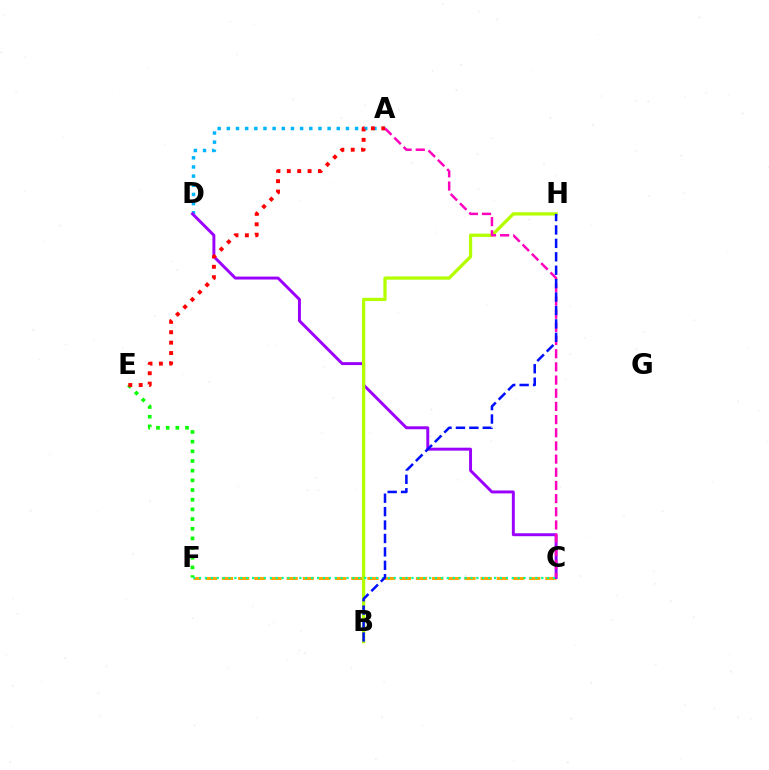{('C', 'F'): [{'color': '#ffa500', 'line_style': 'dashed', 'thickness': 2.2}, {'color': '#00ff9d', 'line_style': 'dotted', 'thickness': 1.6}], ('A', 'D'): [{'color': '#00b5ff', 'line_style': 'dotted', 'thickness': 2.49}], ('C', 'D'): [{'color': '#9b00ff', 'line_style': 'solid', 'thickness': 2.12}], ('E', 'F'): [{'color': '#08ff00', 'line_style': 'dotted', 'thickness': 2.63}], ('B', 'H'): [{'color': '#b3ff00', 'line_style': 'solid', 'thickness': 2.35}, {'color': '#0010ff', 'line_style': 'dashed', 'thickness': 1.82}], ('A', 'C'): [{'color': '#ff00bd', 'line_style': 'dashed', 'thickness': 1.79}], ('A', 'E'): [{'color': '#ff0000', 'line_style': 'dotted', 'thickness': 2.82}]}